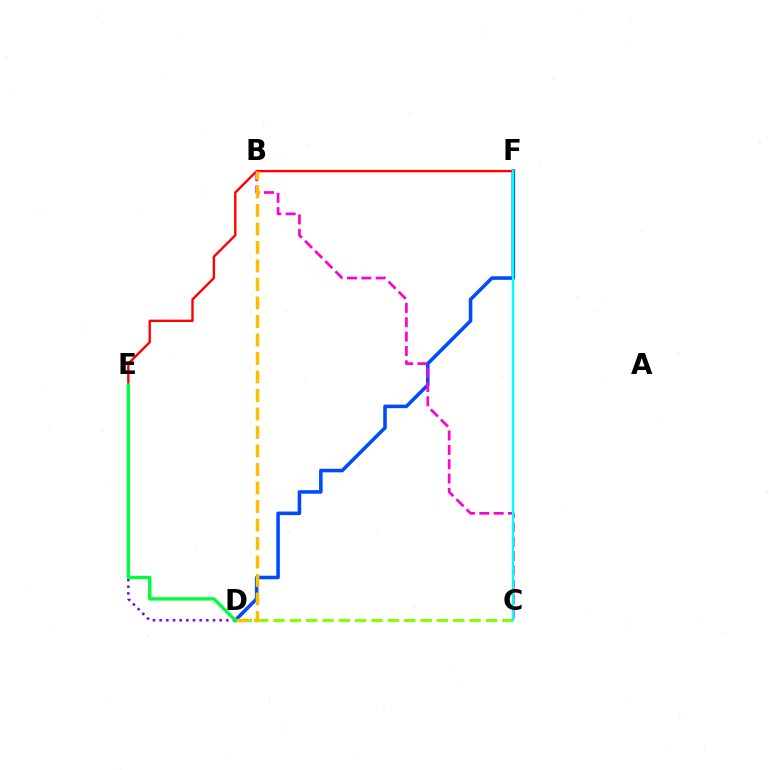{('D', 'F'): [{'color': '#004bff', 'line_style': 'solid', 'thickness': 2.56}], ('C', 'D'): [{'color': '#84ff00', 'line_style': 'dashed', 'thickness': 2.22}], ('E', 'F'): [{'color': '#ff0000', 'line_style': 'solid', 'thickness': 1.71}], ('B', 'C'): [{'color': '#ff00cf', 'line_style': 'dashed', 'thickness': 1.95}], ('C', 'F'): [{'color': '#00fff6', 'line_style': 'solid', 'thickness': 1.69}], ('D', 'E'): [{'color': '#7200ff', 'line_style': 'dotted', 'thickness': 1.81}, {'color': '#00ff39', 'line_style': 'solid', 'thickness': 2.44}], ('B', 'D'): [{'color': '#ffbd00', 'line_style': 'dashed', 'thickness': 2.51}]}